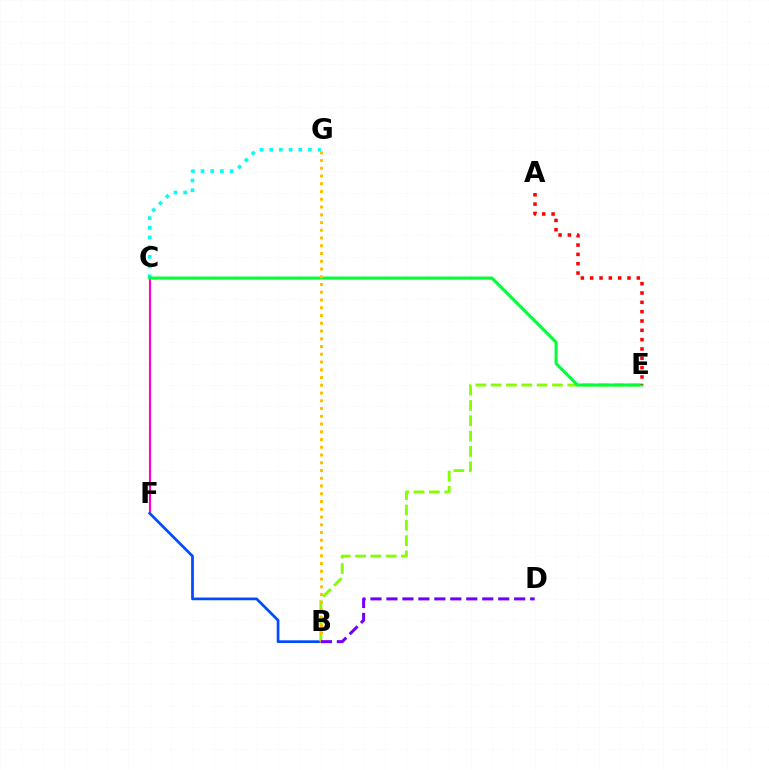{('C', 'F'): [{'color': '#ff00cf', 'line_style': 'solid', 'thickness': 1.53}], ('B', 'F'): [{'color': '#004bff', 'line_style': 'solid', 'thickness': 1.95}], ('B', 'E'): [{'color': '#84ff00', 'line_style': 'dashed', 'thickness': 2.08}], ('C', 'G'): [{'color': '#00fff6', 'line_style': 'dotted', 'thickness': 2.63}], ('C', 'E'): [{'color': '#00ff39', 'line_style': 'solid', 'thickness': 2.22}], ('B', 'G'): [{'color': '#ffbd00', 'line_style': 'dotted', 'thickness': 2.11}], ('B', 'D'): [{'color': '#7200ff', 'line_style': 'dashed', 'thickness': 2.17}], ('A', 'E'): [{'color': '#ff0000', 'line_style': 'dotted', 'thickness': 2.53}]}